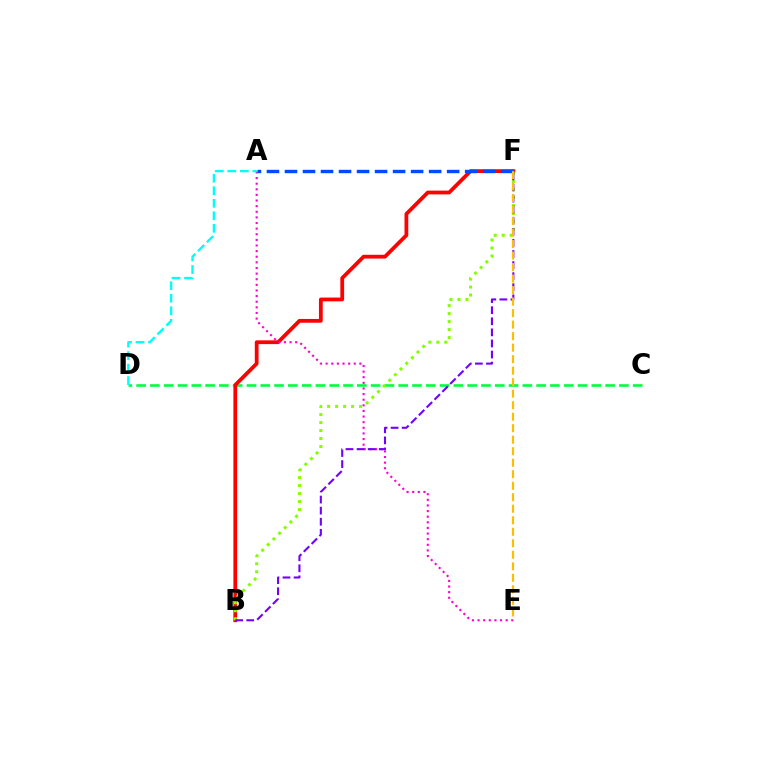{('C', 'D'): [{'color': '#00ff39', 'line_style': 'dashed', 'thickness': 1.87}], ('B', 'F'): [{'color': '#ff0000', 'line_style': 'solid', 'thickness': 2.72}, {'color': '#84ff00', 'line_style': 'dotted', 'thickness': 2.17}, {'color': '#7200ff', 'line_style': 'dashed', 'thickness': 1.51}], ('A', 'E'): [{'color': '#ff00cf', 'line_style': 'dotted', 'thickness': 1.53}], ('A', 'D'): [{'color': '#00fff6', 'line_style': 'dashed', 'thickness': 1.7}], ('A', 'F'): [{'color': '#004bff', 'line_style': 'dashed', 'thickness': 2.45}], ('E', 'F'): [{'color': '#ffbd00', 'line_style': 'dashed', 'thickness': 1.56}]}